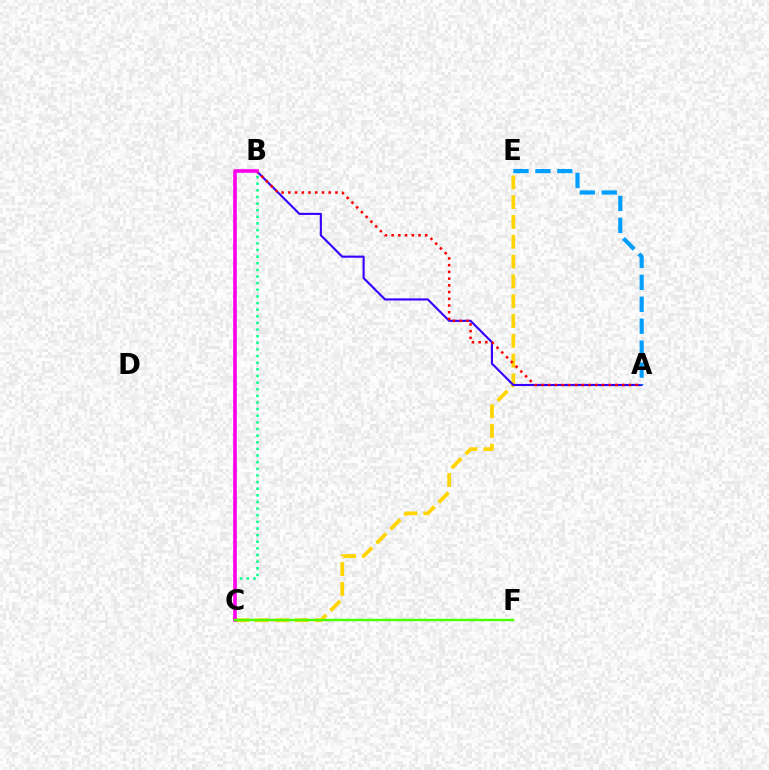{('C', 'E'): [{'color': '#ffd500', 'line_style': 'dashed', 'thickness': 2.69}], ('A', 'B'): [{'color': '#3700ff', 'line_style': 'solid', 'thickness': 1.52}, {'color': '#ff0000', 'line_style': 'dotted', 'thickness': 1.83}], ('A', 'E'): [{'color': '#009eff', 'line_style': 'dashed', 'thickness': 2.98}], ('B', 'C'): [{'color': '#00ff86', 'line_style': 'dotted', 'thickness': 1.8}, {'color': '#ff00ed', 'line_style': 'solid', 'thickness': 2.61}], ('C', 'F'): [{'color': '#4fff00', 'line_style': 'solid', 'thickness': 1.76}]}